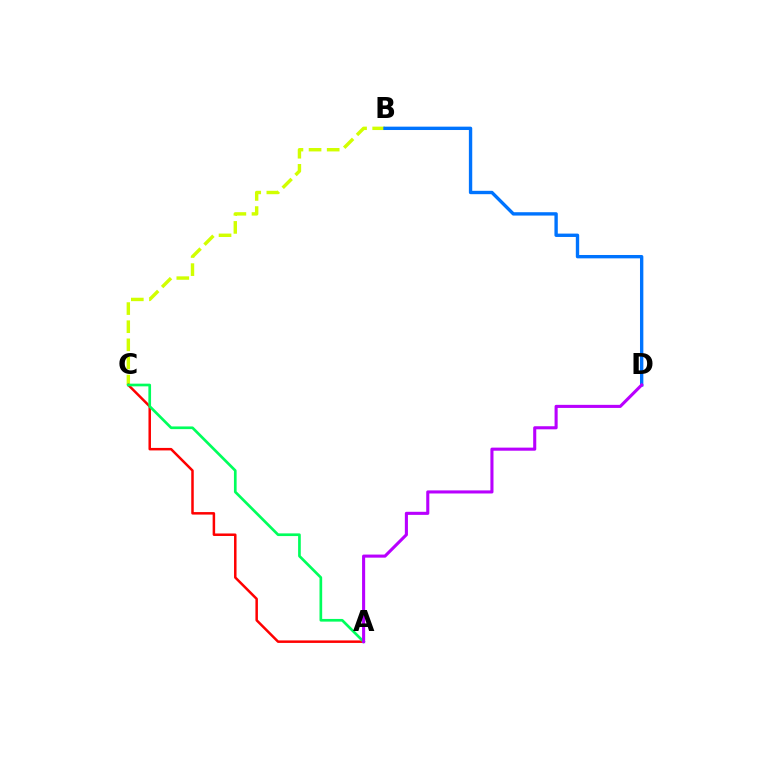{('B', 'C'): [{'color': '#d1ff00', 'line_style': 'dashed', 'thickness': 2.46}], ('A', 'C'): [{'color': '#ff0000', 'line_style': 'solid', 'thickness': 1.8}, {'color': '#00ff5c', 'line_style': 'solid', 'thickness': 1.93}], ('B', 'D'): [{'color': '#0074ff', 'line_style': 'solid', 'thickness': 2.42}], ('A', 'D'): [{'color': '#b900ff', 'line_style': 'solid', 'thickness': 2.22}]}